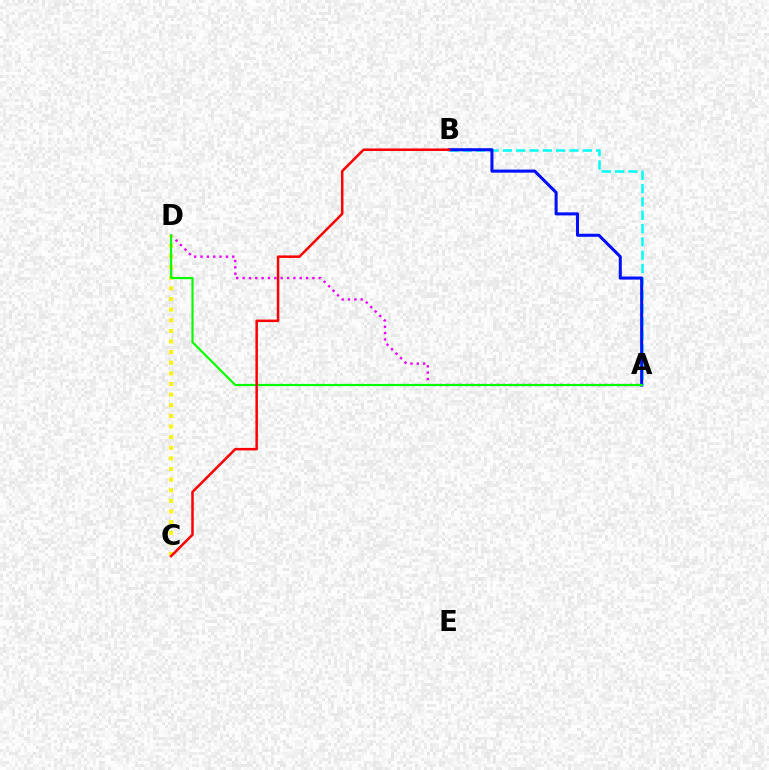{('A', 'D'): [{'color': '#ee00ff', 'line_style': 'dotted', 'thickness': 1.72}, {'color': '#08ff00', 'line_style': 'solid', 'thickness': 1.56}], ('C', 'D'): [{'color': '#fcf500', 'line_style': 'dotted', 'thickness': 2.89}], ('A', 'B'): [{'color': '#00fff6', 'line_style': 'dashed', 'thickness': 1.81}, {'color': '#0010ff', 'line_style': 'solid', 'thickness': 2.2}], ('B', 'C'): [{'color': '#ff0000', 'line_style': 'solid', 'thickness': 1.8}]}